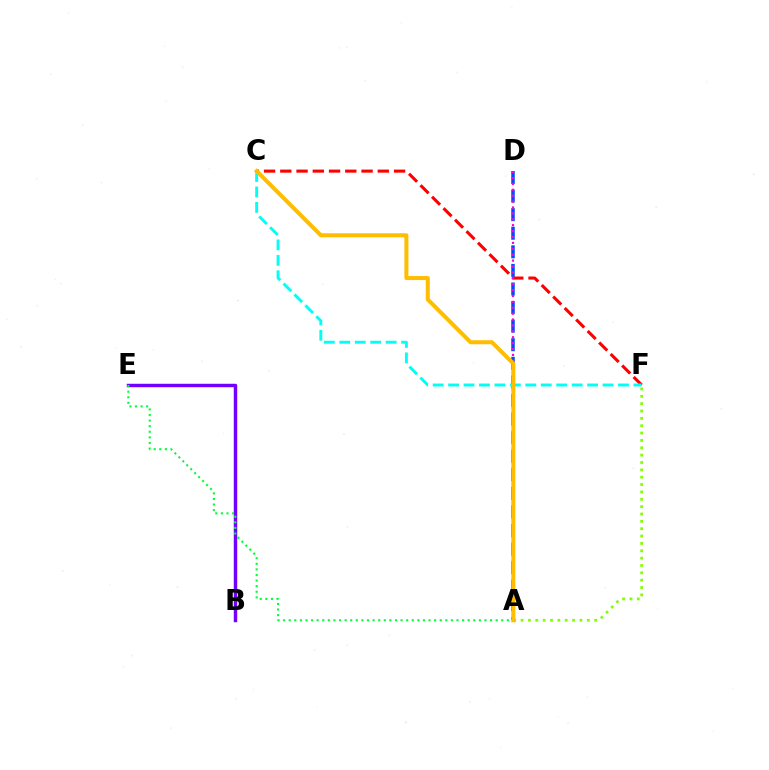{('B', 'E'): [{'color': '#7200ff', 'line_style': 'solid', 'thickness': 2.49}], ('A', 'F'): [{'color': '#84ff00', 'line_style': 'dotted', 'thickness': 2.0}], ('A', 'D'): [{'color': '#004bff', 'line_style': 'dashed', 'thickness': 2.52}, {'color': '#ff00cf', 'line_style': 'dotted', 'thickness': 1.6}], ('C', 'F'): [{'color': '#ff0000', 'line_style': 'dashed', 'thickness': 2.21}, {'color': '#00fff6', 'line_style': 'dashed', 'thickness': 2.1}], ('A', 'E'): [{'color': '#00ff39', 'line_style': 'dotted', 'thickness': 1.52}], ('A', 'C'): [{'color': '#ffbd00', 'line_style': 'solid', 'thickness': 2.9}]}